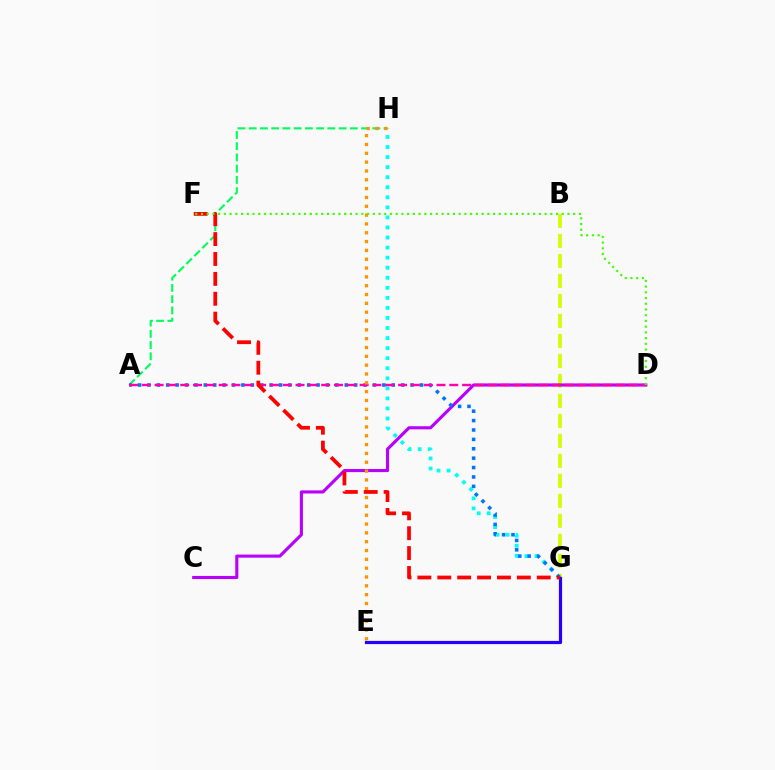{('A', 'H'): [{'color': '#00ff5c', 'line_style': 'dashed', 'thickness': 1.53}], ('G', 'H'): [{'color': '#00fff6', 'line_style': 'dotted', 'thickness': 2.73}], ('B', 'G'): [{'color': '#d1ff00', 'line_style': 'dashed', 'thickness': 2.72}], ('C', 'D'): [{'color': '#b900ff', 'line_style': 'solid', 'thickness': 2.24}], ('A', 'G'): [{'color': '#0074ff', 'line_style': 'dotted', 'thickness': 2.55}], ('E', 'G'): [{'color': '#2500ff', 'line_style': 'solid', 'thickness': 2.31}], ('A', 'D'): [{'color': '#ff00ac', 'line_style': 'dashed', 'thickness': 1.74}], ('E', 'H'): [{'color': '#ff9400', 'line_style': 'dotted', 'thickness': 2.4}], ('F', 'G'): [{'color': '#ff0000', 'line_style': 'dashed', 'thickness': 2.7}], ('D', 'F'): [{'color': '#3dff00', 'line_style': 'dotted', 'thickness': 1.56}]}